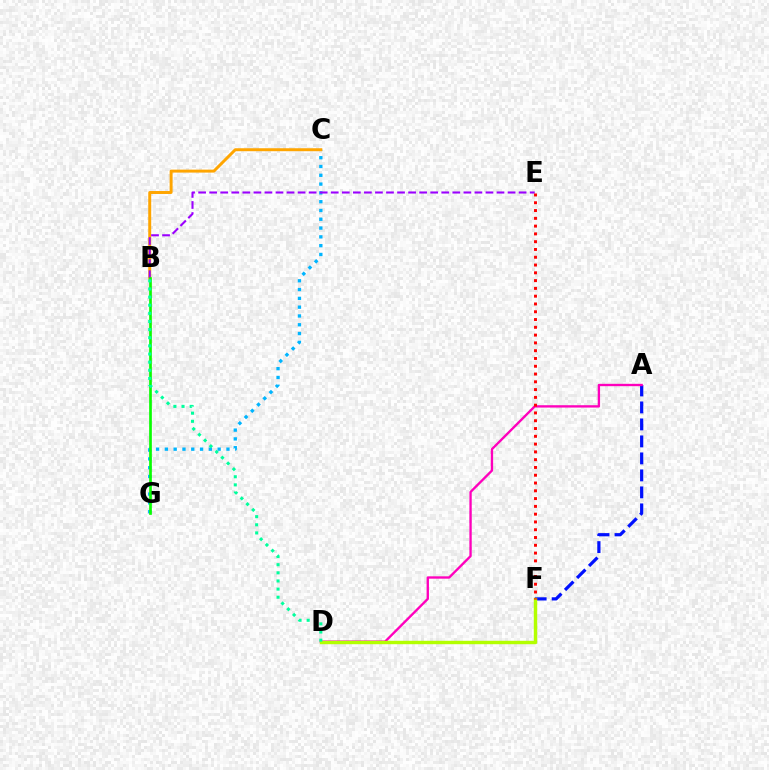{('C', 'G'): [{'color': '#00b5ff', 'line_style': 'dotted', 'thickness': 2.39}], ('A', 'F'): [{'color': '#0010ff', 'line_style': 'dashed', 'thickness': 2.31}], ('B', 'C'): [{'color': '#ffa500', 'line_style': 'solid', 'thickness': 2.13}], ('A', 'D'): [{'color': '#ff00bd', 'line_style': 'solid', 'thickness': 1.69}], ('B', 'E'): [{'color': '#9b00ff', 'line_style': 'dashed', 'thickness': 1.5}], ('D', 'F'): [{'color': '#b3ff00', 'line_style': 'solid', 'thickness': 2.46}], ('B', 'G'): [{'color': '#08ff00', 'line_style': 'solid', 'thickness': 1.93}], ('B', 'D'): [{'color': '#00ff9d', 'line_style': 'dotted', 'thickness': 2.21}], ('E', 'F'): [{'color': '#ff0000', 'line_style': 'dotted', 'thickness': 2.12}]}